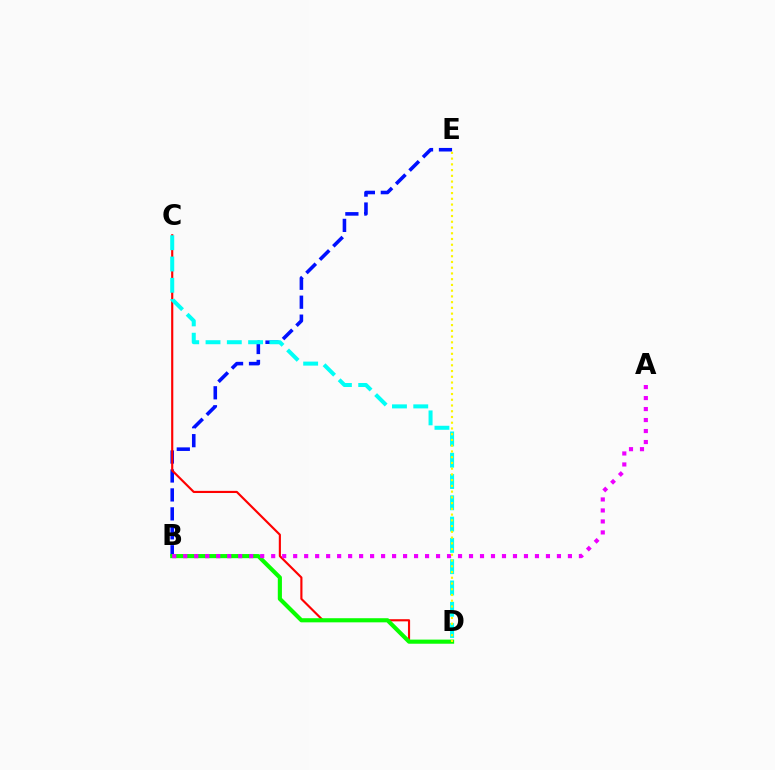{('B', 'E'): [{'color': '#0010ff', 'line_style': 'dashed', 'thickness': 2.57}], ('C', 'D'): [{'color': '#ff0000', 'line_style': 'solid', 'thickness': 1.54}, {'color': '#00fff6', 'line_style': 'dashed', 'thickness': 2.89}], ('B', 'D'): [{'color': '#08ff00', 'line_style': 'solid', 'thickness': 2.97}], ('A', 'B'): [{'color': '#ee00ff', 'line_style': 'dotted', 'thickness': 2.99}], ('D', 'E'): [{'color': '#fcf500', 'line_style': 'dotted', 'thickness': 1.56}]}